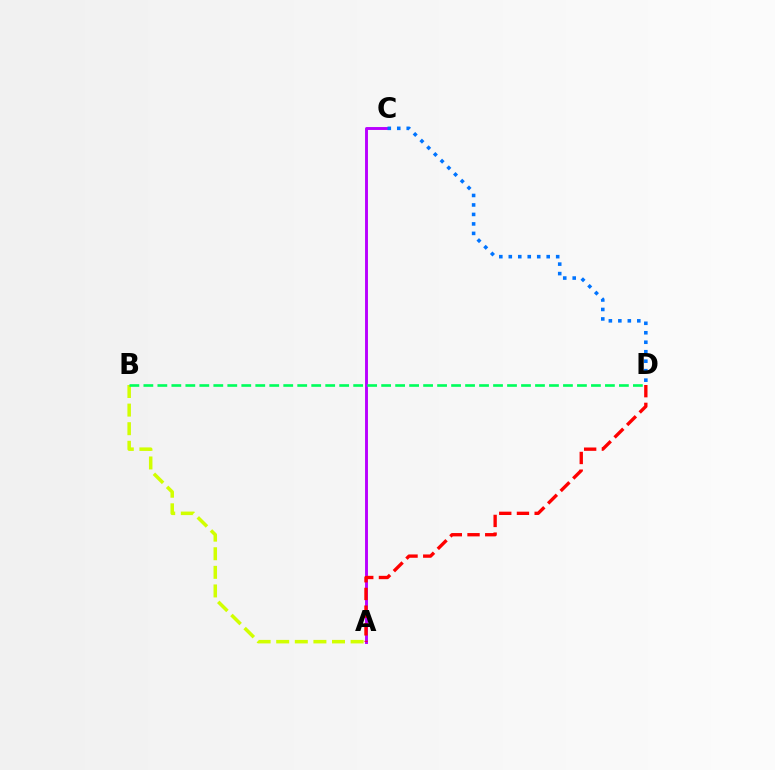{('A', 'B'): [{'color': '#d1ff00', 'line_style': 'dashed', 'thickness': 2.53}], ('A', 'C'): [{'color': '#b900ff', 'line_style': 'solid', 'thickness': 2.1}], ('C', 'D'): [{'color': '#0074ff', 'line_style': 'dotted', 'thickness': 2.58}], ('A', 'D'): [{'color': '#ff0000', 'line_style': 'dashed', 'thickness': 2.41}], ('B', 'D'): [{'color': '#00ff5c', 'line_style': 'dashed', 'thickness': 1.9}]}